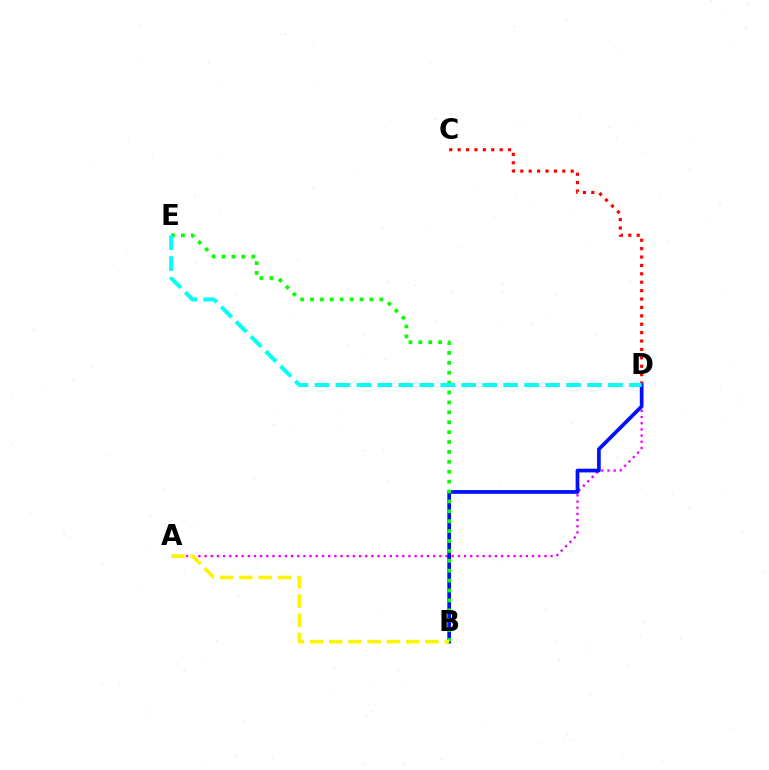{('A', 'D'): [{'color': '#ee00ff', 'line_style': 'dotted', 'thickness': 1.68}], ('C', 'D'): [{'color': '#ff0000', 'line_style': 'dotted', 'thickness': 2.28}], ('B', 'D'): [{'color': '#0010ff', 'line_style': 'solid', 'thickness': 2.67}], ('B', 'E'): [{'color': '#08ff00', 'line_style': 'dotted', 'thickness': 2.69}], ('A', 'B'): [{'color': '#fcf500', 'line_style': 'dashed', 'thickness': 2.61}], ('D', 'E'): [{'color': '#00fff6', 'line_style': 'dashed', 'thickness': 2.85}]}